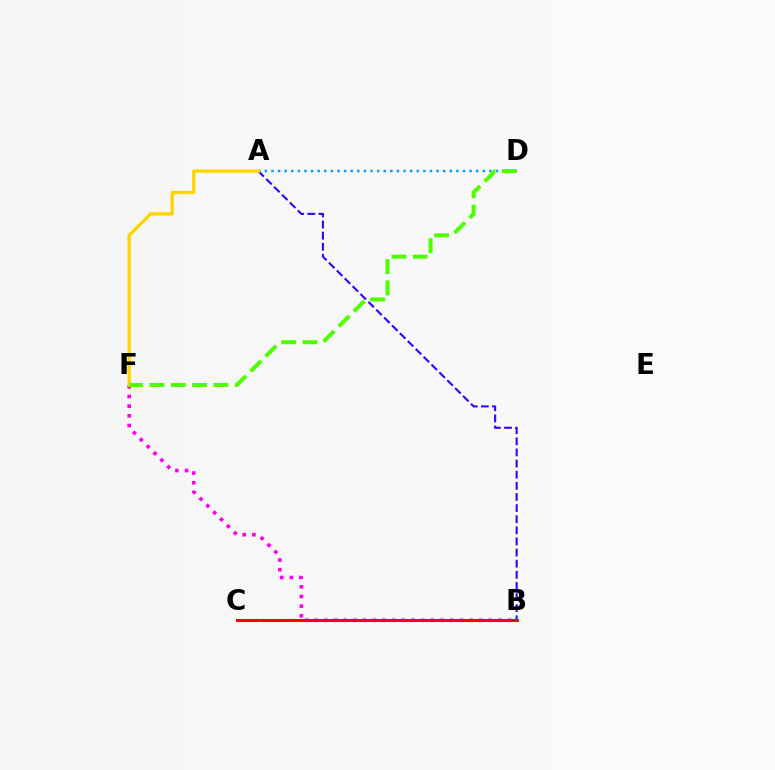{('A', 'D'): [{'color': '#009eff', 'line_style': 'dotted', 'thickness': 1.79}], ('B', 'C'): [{'color': '#00ff86', 'line_style': 'dotted', 'thickness': 1.7}, {'color': '#ff0000', 'line_style': 'solid', 'thickness': 2.12}], ('B', 'F'): [{'color': '#ff00ed', 'line_style': 'dotted', 'thickness': 2.63}], ('A', 'B'): [{'color': '#3700ff', 'line_style': 'dashed', 'thickness': 1.51}], ('A', 'F'): [{'color': '#ffd500', 'line_style': 'solid', 'thickness': 2.41}], ('D', 'F'): [{'color': '#4fff00', 'line_style': 'dashed', 'thickness': 2.9}]}